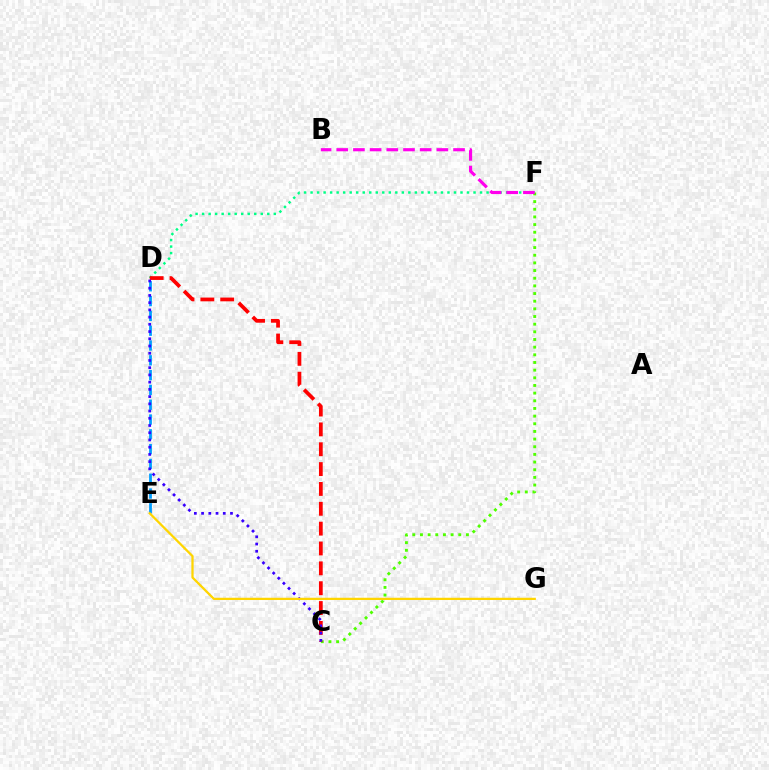{('C', 'F'): [{'color': '#4fff00', 'line_style': 'dotted', 'thickness': 2.08}], ('D', 'F'): [{'color': '#00ff86', 'line_style': 'dotted', 'thickness': 1.77}], ('C', 'D'): [{'color': '#ff0000', 'line_style': 'dashed', 'thickness': 2.7}, {'color': '#3700ff', 'line_style': 'dotted', 'thickness': 1.96}], ('B', 'F'): [{'color': '#ff00ed', 'line_style': 'dashed', 'thickness': 2.27}], ('D', 'E'): [{'color': '#009eff', 'line_style': 'dashed', 'thickness': 2.01}], ('E', 'G'): [{'color': '#ffd500', 'line_style': 'solid', 'thickness': 1.63}]}